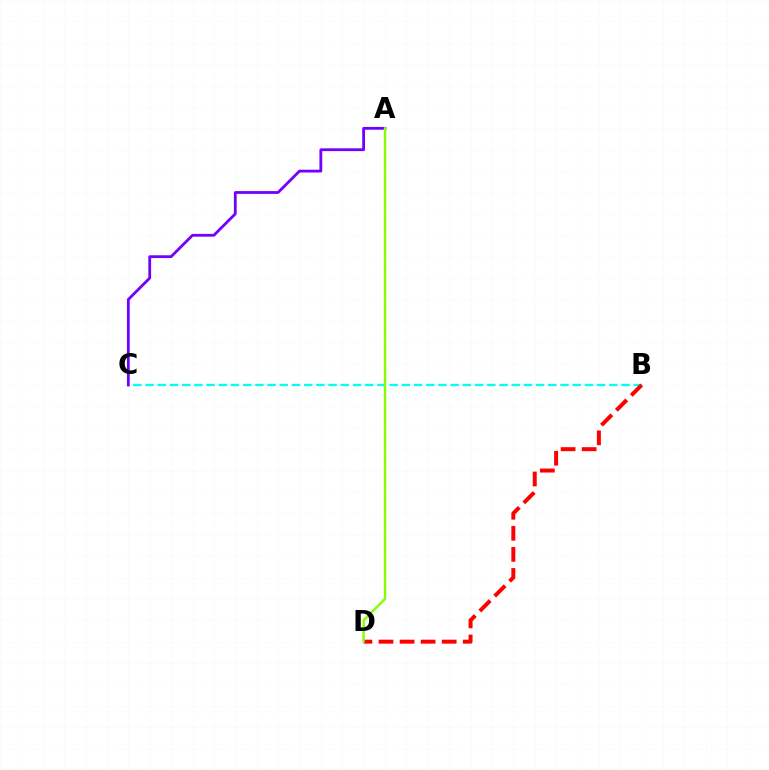{('B', 'C'): [{'color': '#00fff6', 'line_style': 'dashed', 'thickness': 1.66}], ('A', 'C'): [{'color': '#7200ff', 'line_style': 'solid', 'thickness': 2.02}], ('B', 'D'): [{'color': '#ff0000', 'line_style': 'dashed', 'thickness': 2.86}], ('A', 'D'): [{'color': '#84ff00', 'line_style': 'solid', 'thickness': 1.73}]}